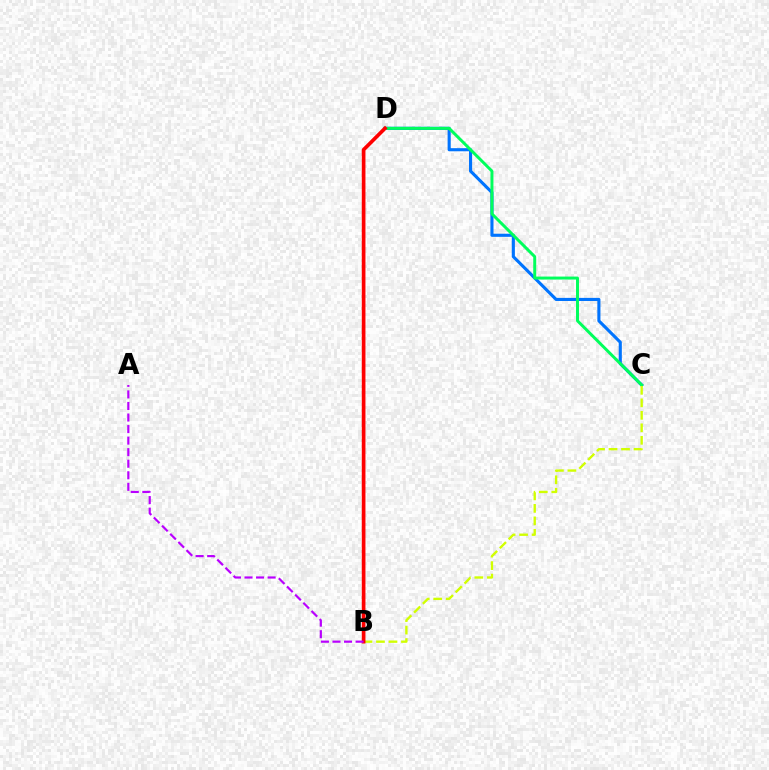{('C', 'D'): [{'color': '#0074ff', 'line_style': 'solid', 'thickness': 2.24}, {'color': '#00ff5c', 'line_style': 'solid', 'thickness': 2.13}], ('B', 'C'): [{'color': '#d1ff00', 'line_style': 'dashed', 'thickness': 1.7}], ('B', 'D'): [{'color': '#ff0000', 'line_style': 'solid', 'thickness': 2.65}], ('A', 'B'): [{'color': '#b900ff', 'line_style': 'dashed', 'thickness': 1.57}]}